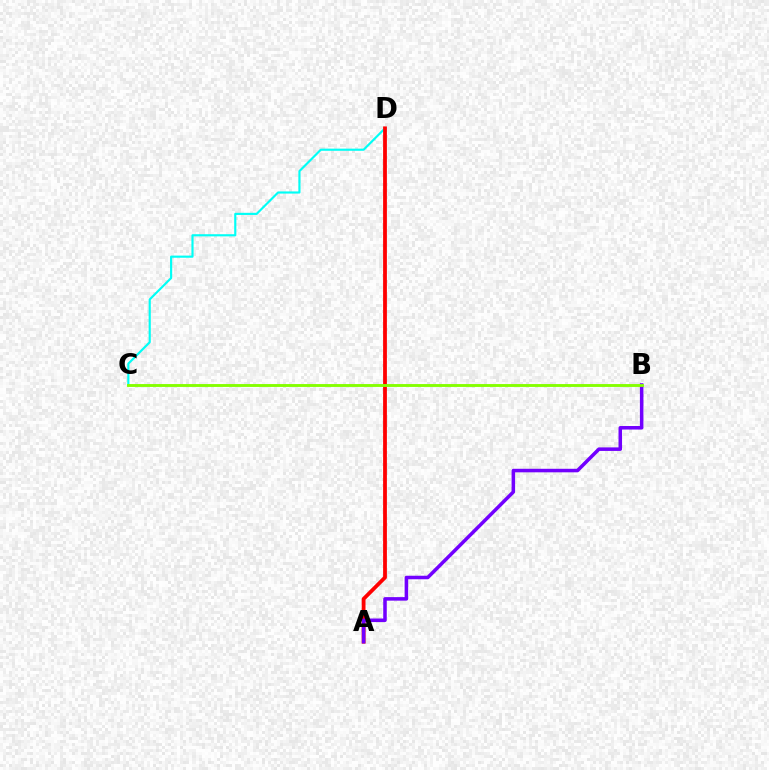{('C', 'D'): [{'color': '#00fff6', 'line_style': 'solid', 'thickness': 1.55}], ('A', 'D'): [{'color': '#ff0000', 'line_style': 'solid', 'thickness': 2.73}], ('A', 'B'): [{'color': '#7200ff', 'line_style': 'solid', 'thickness': 2.54}], ('B', 'C'): [{'color': '#84ff00', 'line_style': 'solid', 'thickness': 2.07}]}